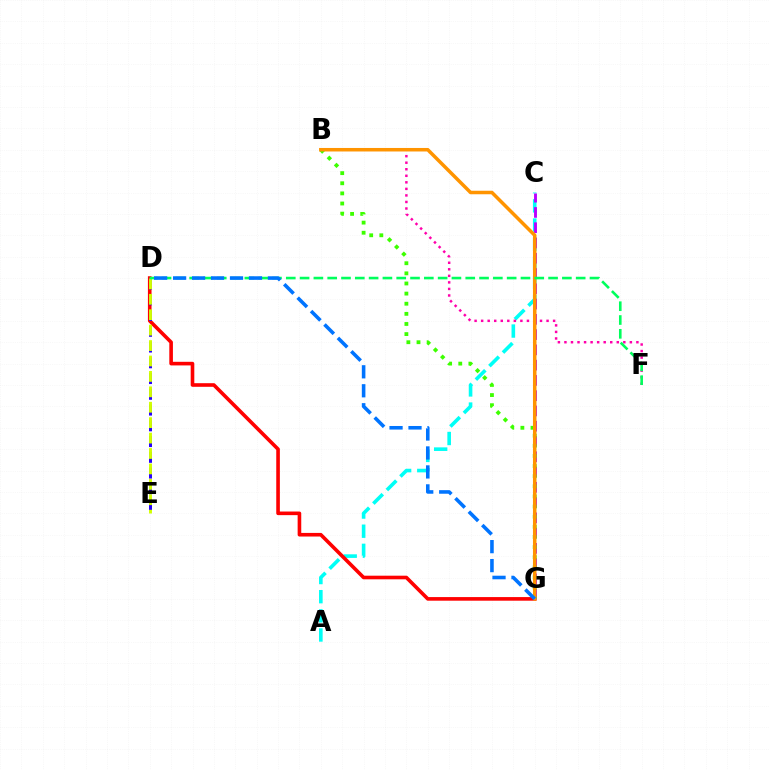{('A', 'C'): [{'color': '#00fff6', 'line_style': 'dashed', 'thickness': 2.6}], ('D', 'G'): [{'color': '#ff0000', 'line_style': 'solid', 'thickness': 2.6}, {'color': '#0074ff', 'line_style': 'dashed', 'thickness': 2.58}], ('C', 'G'): [{'color': '#b900ff', 'line_style': 'dashed', 'thickness': 2.07}], ('D', 'E'): [{'color': '#2500ff', 'line_style': 'dashed', 'thickness': 2.14}, {'color': '#d1ff00', 'line_style': 'dashed', 'thickness': 2.09}], ('B', 'F'): [{'color': '#ff00ac', 'line_style': 'dotted', 'thickness': 1.78}], ('B', 'G'): [{'color': '#3dff00', 'line_style': 'dotted', 'thickness': 2.75}, {'color': '#ff9400', 'line_style': 'solid', 'thickness': 2.53}], ('D', 'F'): [{'color': '#00ff5c', 'line_style': 'dashed', 'thickness': 1.88}]}